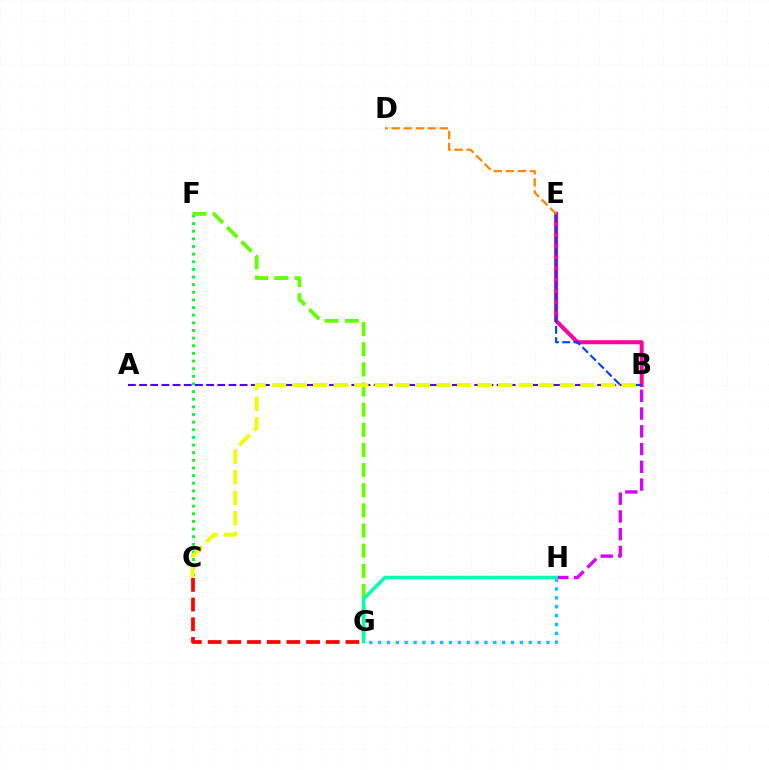{('B', 'E'): [{'color': '#ff00a0', 'line_style': 'solid', 'thickness': 2.9}, {'color': '#003fff', 'line_style': 'dashed', 'thickness': 1.52}], ('C', 'F'): [{'color': '#00ff27', 'line_style': 'dotted', 'thickness': 2.07}], ('G', 'H'): [{'color': '#00c7ff', 'line_style': 'dotted', 'thickness': 2.41}, {'color': '#00ffaf', 'line_style': 'solid', 'thickness': 2.54}], ('B', 'H'): [{'color': '#d600ff', 'line_style': 'dashed', 'thickness': 2.41}], ('A', 'B'): [{'color': '#4f00ff', 'line_style': 'dashed', 'thickness': 1.52}], ('C', 'G'): [{'color': '#ff0000', 'line_style': 'dashed', 'thickness': 2.67}], ('F', 'G'): [{'color': '#66ff00', 'line_style': 'dashed', 'thickness': 2.74}], ('D', 'E'): [{'color': '#ff8800', 'line_style': 'dashed', 'thickness': 1.64}], ('B', 'C'): [{'color': '#eeff00', 'line_style': 'dashed', 'thickness': 2.79}]}